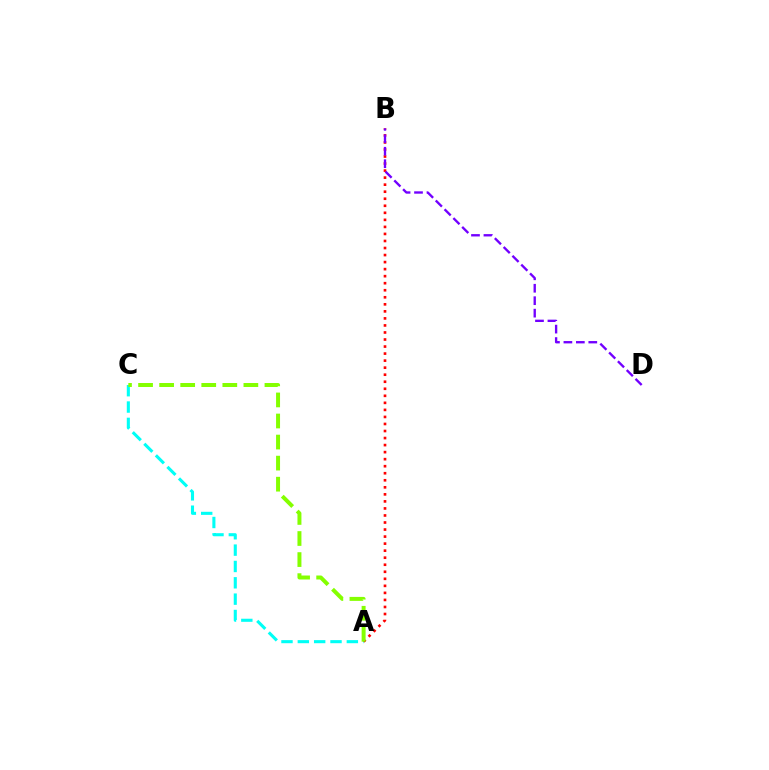{('A', 'C'): [{'color': '#00fff6', 'line_style': 'dashed', 'thickness': 2.22}, {'color': '#84ff00', 'line_style': 'dashed', 'thickness': 2.86}], ('A', 'B'): [{'color': '#ff0000', 'line_style': 'dotted', 'thickness': 1.91}], ('B', 'D'): [{'color': '#7200ff', 'line_style': 'dashed', 'thickness': 1.69}]}